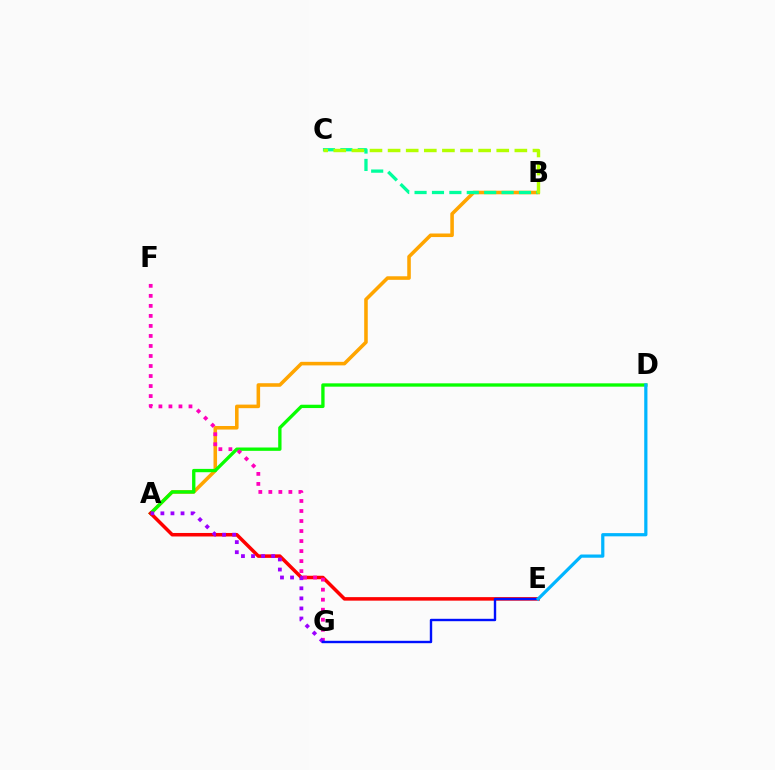{('A', 'B'): [{'color': '#ffa500', 'line_style': 'solid', 'thickness': 2.56}], ('A', 'D'): [{'color': '#08ff00', 'line_style': 'solid', 'thickness': 2.4}], ('B', 'C'): [{'color': '#00ff9d', 'line_style': 'dashed', 'thickness': 2.36}, {'color': '#b3ff00', 'line_style': 'dashed', 'thickness': 2.46}], ('A', 'E'): [{'color': '#ff0000', 'line_style': 'solid', 'thickness': 2.53}], ('F', 'G'): [{'color': '#ff00bd', 'line_style': 'dotted', 'thickness': 2.72}], ('A', 'G'): [{'color': '#9b00ff', 'line_style': 'dotted', 'thickness': 2.74}], ('E', 'G'): [{'color': '#0010ff', 'line_style': 'solid', 'thickness': 1.72}], ('D', 'E'): [{'color': '#00b5ff', 'line_style': 'solid', 'thickness': 2.32}]}